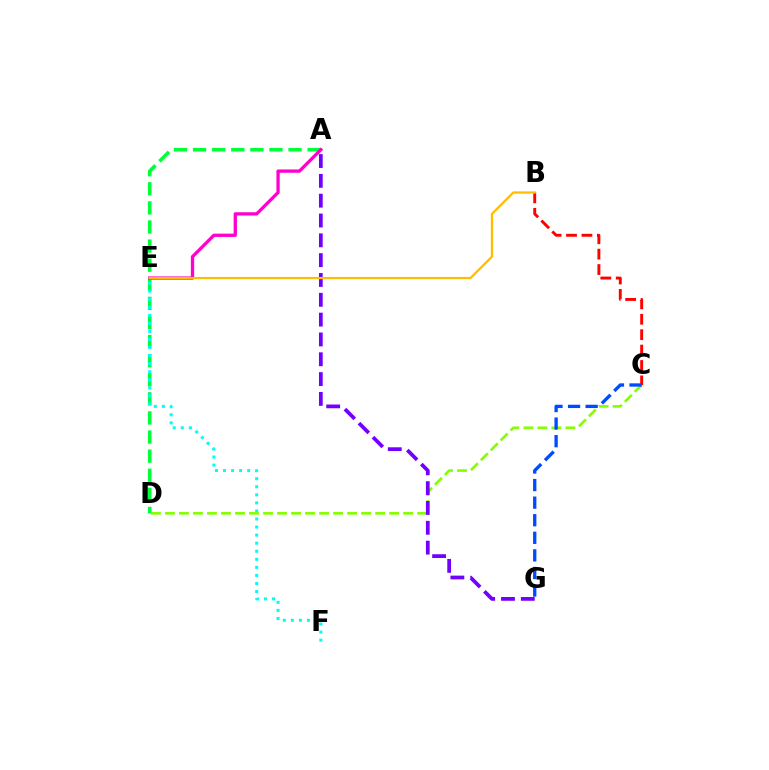{('A', 'D'): [{'color': '#00ff39', 'line_style': 'dashed', 'thickness': 2.59}], ('B', 'C'): [{'color': '#ff0000', 'line_style': 'dashed', 'thickness': 2.09}], ('E', 'F'): [{'color': '#00fff6', 'line_style': 'dotted', 'thickness': 2.19}], ('C', 'D'): [{'color': '#84ff00', 'line_style': 'dashed', 'thickness': 1.9}], ('C', 'G'): [{'color': '#004bff', 'line_style': 'dashed', 'thickness': 2.39}], ('A', 'E'): [{'color': '#ff00cf', 'line_style': 'solid', 'thickness': 2.37}], ('A', 'G'): [{'color': '#7200ff', 'line_style': 'dashed', 'thickness': 2.69}], ('B', 'E'): [{'color': '#ffbd00', 'line_style': 'solid', 'thickness': 1.62}]}